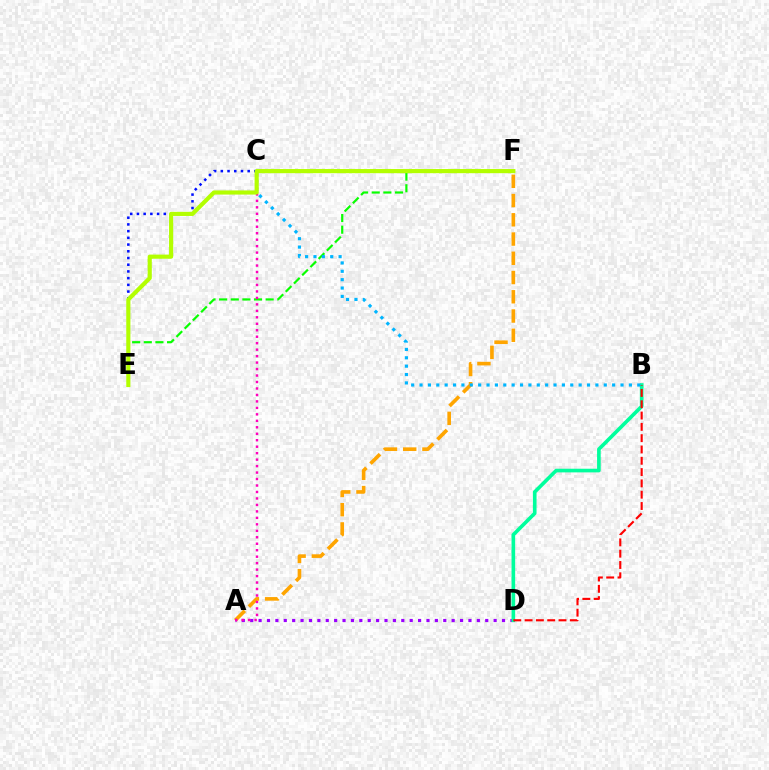{('A', 'F'): [{'color': '#ffa500', 'line_style': 'dashed', 'thickness': 2.61}], ('A', 'D'): [{'color': '#9b00ff', 'line_style': 'dotted', 'thickness': 2.28}], ('C', 'E'): [{'color': '#0010ff', 'line_style': 'dotted', 'thickness': 1.82}], ('B', 'D'): [{'color': '#00ff9d', 'line_style': 'solid', 'thickness': 2.62}, {'color': '#ff0000', 'line_style': 'dashed', 'thickness': 1.54}], ('E', 'F'): [{'color': '#08ff00', 'line_style': 'dashed', 'thickness': 1.58}, {'color': '#b3ff00', 'line_style': 'solid', 'thickness': 2.99}], ('A', 'C'): [{'color': '#ff00bd', 'line_style': 'dotted', 'thickness': 1.76}], ('B', 'C'): [{'color': '#00b5ff', 'line_style': 'dotted', 'thickness': 2.28}]}